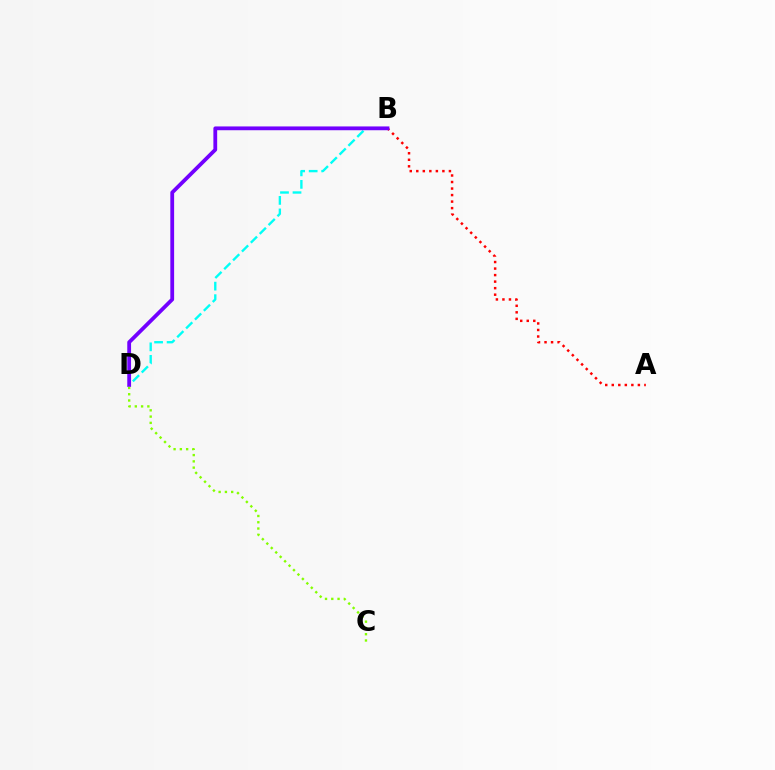{('B', 'D'): [{'color': '#00fff6', 'line_style': 'dashed', 'thickness': 1.7}, {'color': '#7200ff', 'line_style': 'solid', 'thickness': 2.73}], ('A', 'B'): [{'color': '#ff0000', 'line_style': 'dotted', 'thickness': 1.77}], ('C', 'D'): [{'color': '#84ff00', 'line_style': 'dotted', 'thickness': 1.7}]}